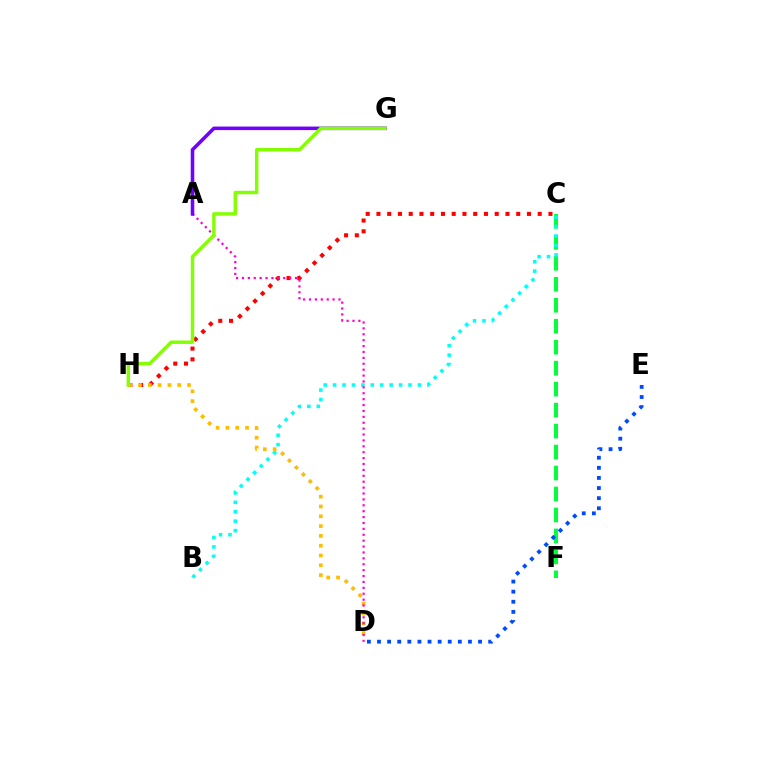{('C', 'H'): [{'color': '#ff0000', 'line_style': 'dotted', 'thickness': 2.92}], ('C', 'F'): [{'color': '#00ff39', 'line_style': 'dashed', 'thickness': 2.85}], ('B', 'C'): [{'color': '#00fff6', 'line_style': 'dotted', 'thickness': 2.56}], ('D', 'H'): [{'color': '#ffbd00', 'line_style': 'dotted', 'thickness': 2.66}], ('D', 'E'): [{'color': '#004bff', 'line_style': 'dotted', 'thickness': 2.75}], ('A', 'D'): [{'color': '#ff00cf', 'line_style': 'dotted', 'thickness': 1.6}], ('A', 'G'): [{'color': '#7200ff', 'line_style': 'solid', 'thickness': 2.56}], ('G', 'H'): [{'color': '#84ff00', 'line_style': 'solid', 'thickness': 2.47}]}